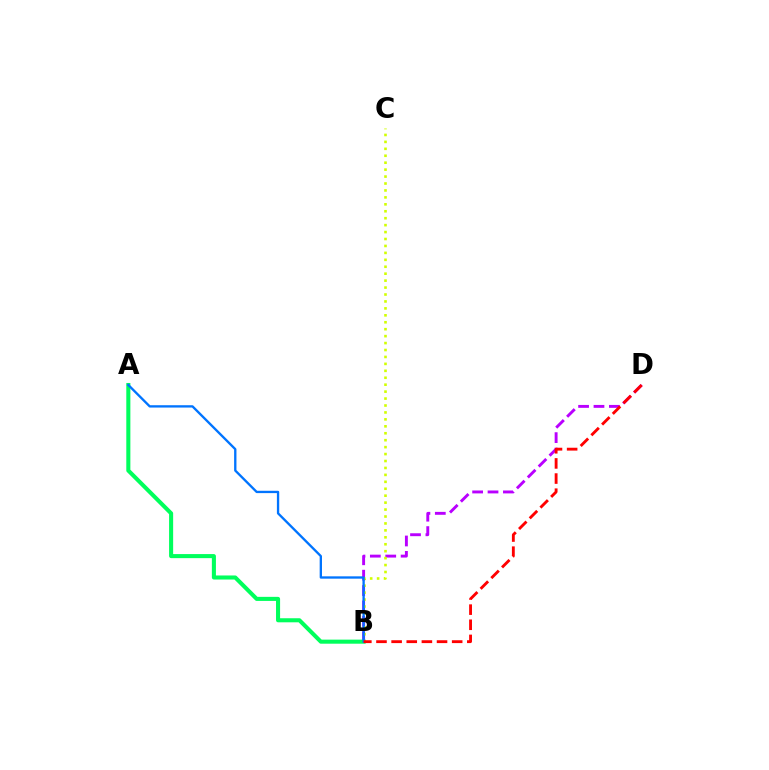{('B', 'D'): [{'color': '#b900ff', 'line_style': 'dashed', 'thickness': 2.09}, {'color': '#ff0000', 'line_style': 'dashed', 'thickness': 2.06}], ('A', 'B'): [{'color': '#00ff5c', 'line_style': 'solid', 'thickness': 2.93}, {'color': '#0074ff', 'line_style': 'solid', 'thickness': 1.68}], ('B', 'C'): [{'color': '#d1ff00', 'line_style': 'dotted', 'thickness': 1.88}]}